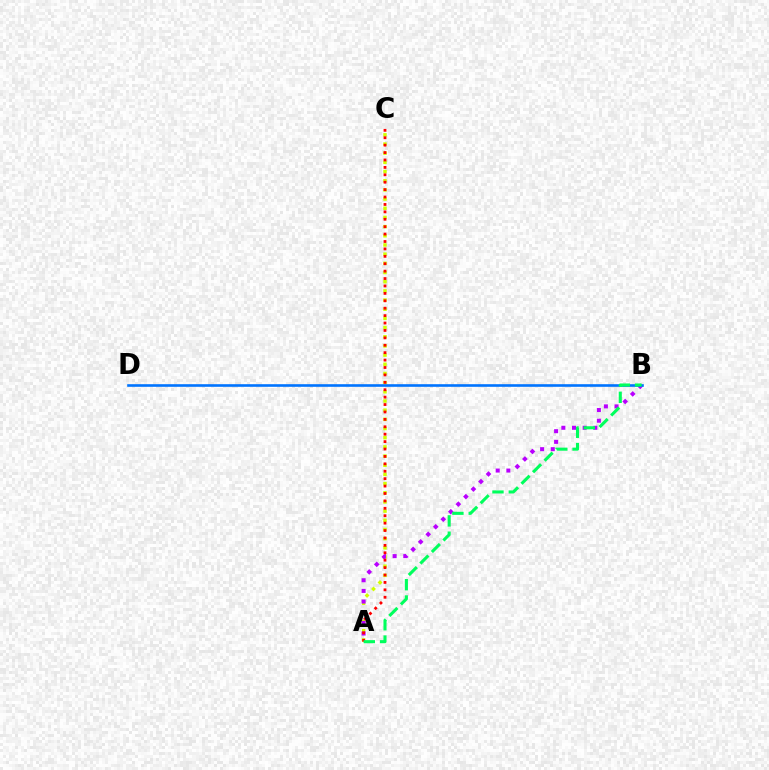{('A', 'C'): [{'color': '#d1ff00', 'line_style': 'dotted', 'thickness': 2.49}, {'color': '#ff0000', 'line_style': 'dotted', 'thickness': 2.01}], ('A', 'B'): [{'color': '#b900ff', 'line_style': 'dotted', 'thickness': 2.89}, {'color': '#00ff5c', 'line_style': 'dashed', 'thickness': 2.22}], ('B', 'D'): [{'color': '#0074ff', 'line_style': 'solid', 'thickness': 1.88}]}